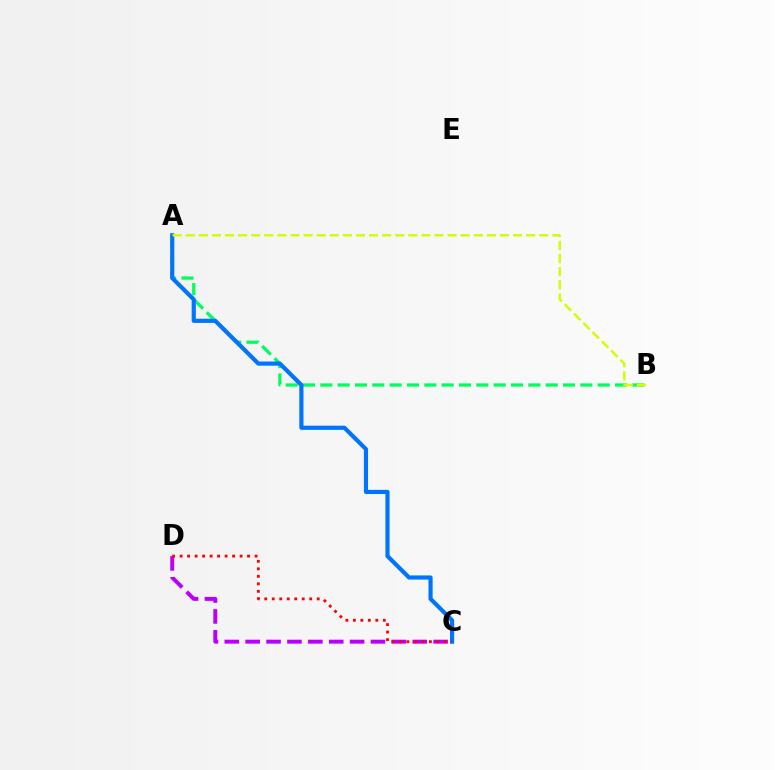{('C', 'D'): [{'color': '#b900ff', 'line_style': 'dashed', 'thickness': 2.84}, {'color': '#ff0000', 'line_style': 'dotted', 'thickness': 2.04}], ('A', 'B'): [{'color': '#00ff5c', 'line_style': 'dashed', 'thickness': 2.36}, {'color': '#d1ff00', 'line_style': 'dashed', 'thickness': 1.78}], ('A', 'C'): [{'color': '#0074ff', 'line_style': 'solid', 'thickness': 3.0}]}